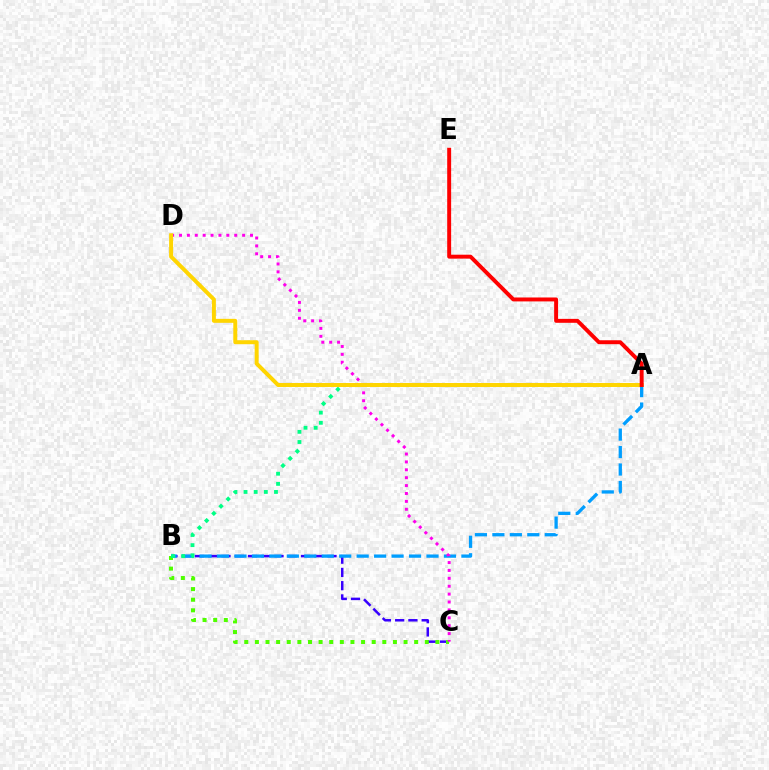{('B', 'C'): [{'color': '#3700ff', 'line_style': 'dashed', 'thickness': 1.8}, {'color': '#4fff00', 'line_style': 'dotted', 'thickness': 2.88}], ('A', 'B'): [{'color': '#009eff', 'line_style': 'dashed', 'thickness': 2.37}, {'color': '#00ff86', 'line_style': 'dotted', 'thickness': 2.76}], ('C', 'D'): [{'color': '#ff00ed', 'line_style': 'dotted', 'thickness': 2.14}], ('A', 'D'): [{'color': '#ffd500', 'line_style': 'solid', 'thickness': 2.86}], ('A', 'E'): [{'color': '#ff0000', 'line_style': 'solid', 'thickness': 2.83}]}